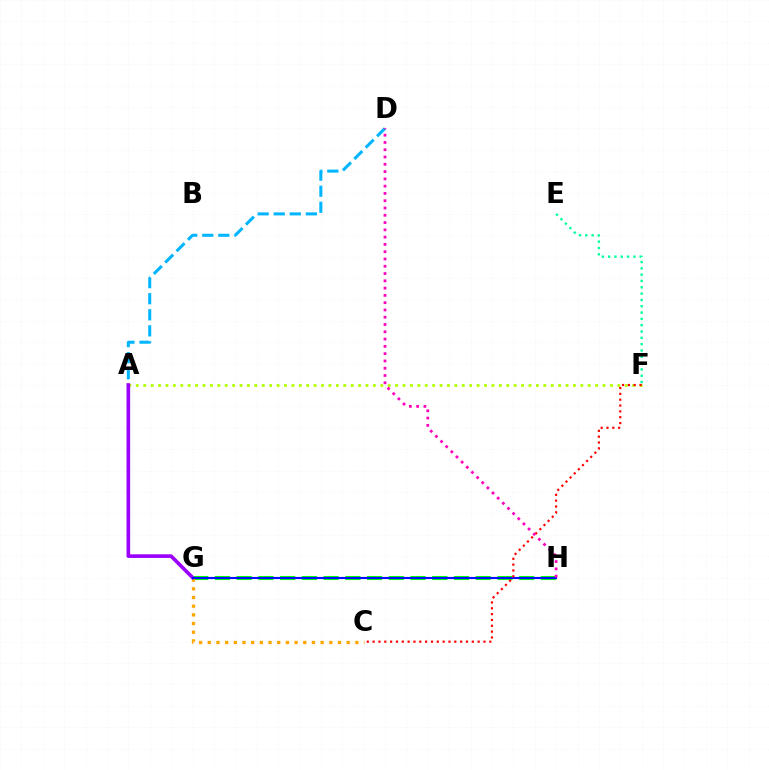{('A', 'D'): [{'color': '#00b5ff', 'line_style': 'dashed', 'thickness': 2.18}], ('A', 'F'): [{'color': '#b3ff00', 'line_style': 'dotted', 'thickness': 2.01}], ('G', 'H'): [{'color': '#08ff00', 'line_style': 'dashed', 'thickness': 2.95}, {'color': '#0010ff', 'line_style': 'solid', 'thickness': 1.54}], ('C', 'G'): [{'color': '#ffa500', 'line_style': 'dotted', 'thickness': 2.36}], ('A', 'G'): [{'color': '#9b00ff', 'line_style': 'solid', 'thickness': 2.62}], ('E', 'F'): [{'color': '#00ff9d', 'line_style': 'dotted', 'thickness': 1.72}], ('C', 'F'): [{'color': '#ff0000', 'line_style': 'dotted', 'thickness': 1.59}], ('D', 'H'): [{'color': '#ff00bd', 'line_style': 'dotted', 'thickness': 1.98}]}